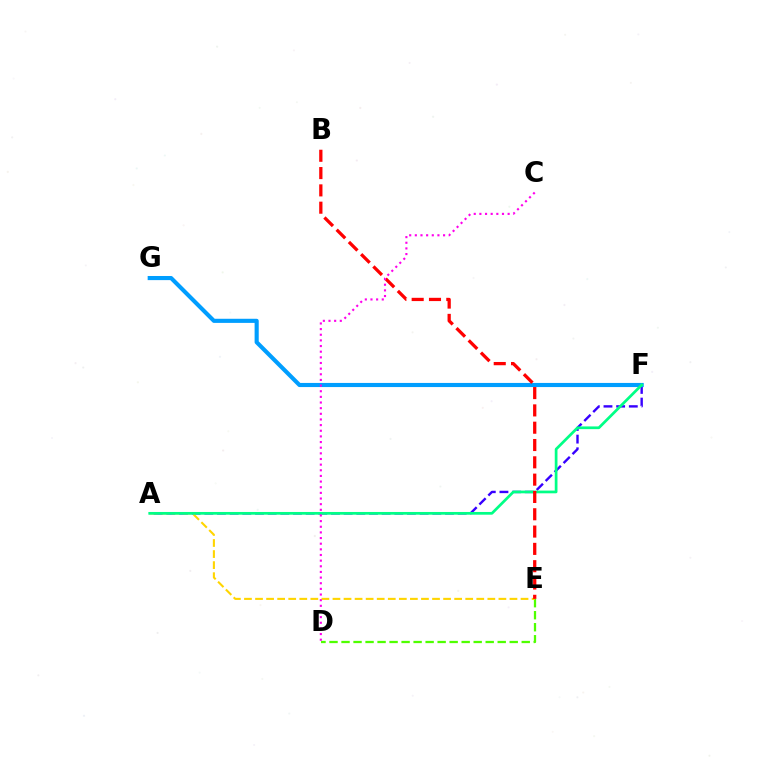{('D', 'E'): [{'color': '#4fff00', 'line_style': 'dashed', 'thickness': 1.63}], ('A', 'F'): [{'color': '#3700ff', 'line_style': 'dashed', 'thickness': 1.72}, {'color': '#00ff86', 'line_style': 'solid', 'thickness': 1.96}], ('A', 'E'): [{'color': '#ffd500', 'line_style': 'dashed', 'thickness': 1.5}], ('F', 'G'): [{'color': '#009eff', 'line_style': 'solid', 'thickness': 2.97}], ('B', 'E'): [{'color': '#ff0000', 'line_style': 'dashed', 'thickness': 2.35}], ('C', 'D'): [{'color': '#ff00ed', 'line_style': 'dotted', 'thickness': 1.53}]}